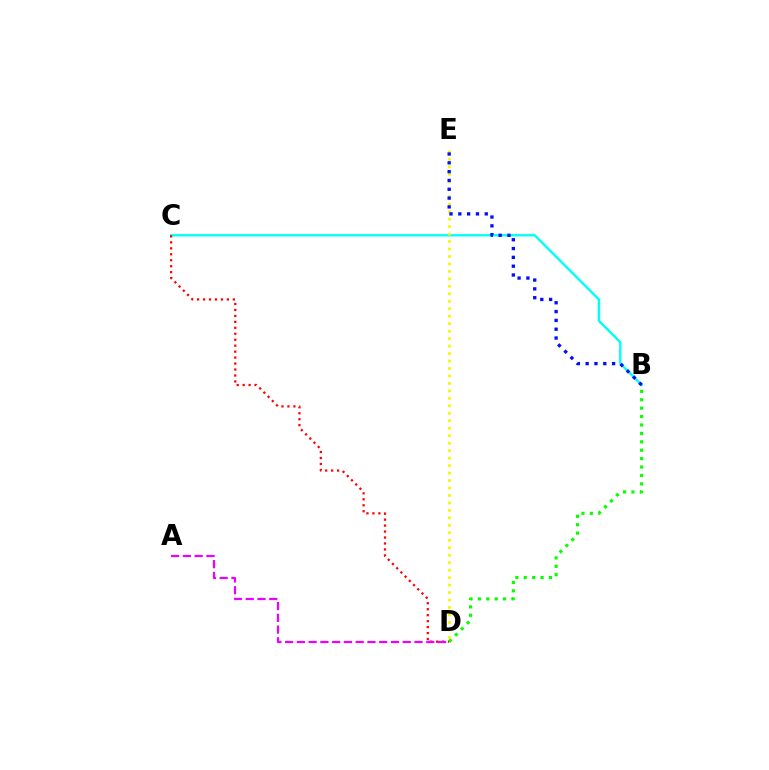{('B', 'C'): [{'color': '#00fff6', 'line_style': 'solid', 'thickness': 1.72}], ('D', 'E'): [{'color': '#fcf500', 'line_style': 'dotted', 'thickness': 2.03}], ('B', 'E'): [{'color': '#0010ff', 'line_style': 'dotted', 'thickness': 2.4}], ('C', 'D'): [{'color': '#ff0000', 'line_style': 'dotted', 'thickness': 1.62}], ('A', 'D'): [{'color': '#ee00ff', 'line_style': 'dashed', 'thickness': 1.6}], ('B', 'D'): [{'color': '#08ff00', 'line_style': 'dotted', 'thickness': 2.28}]}